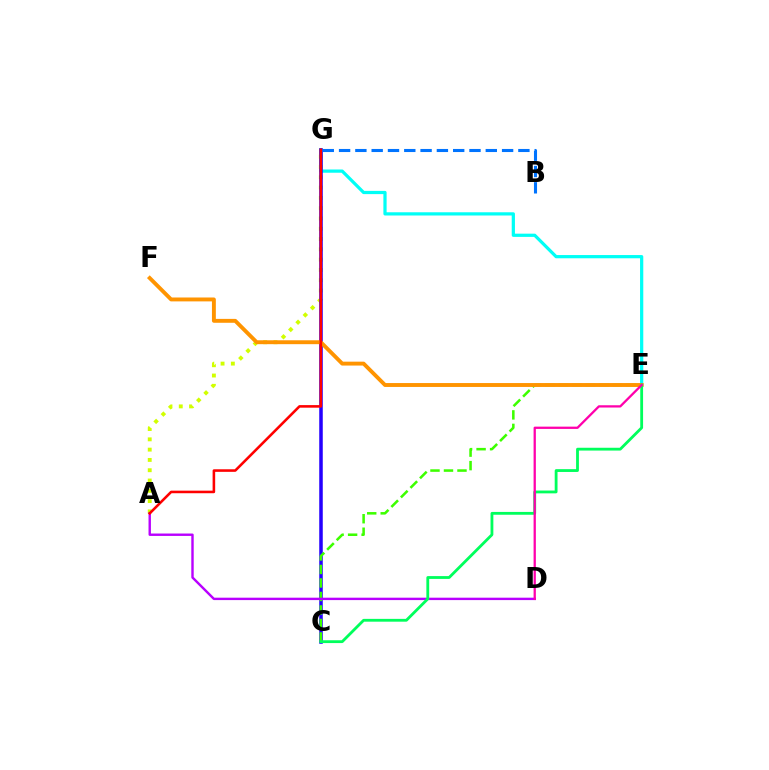{('E', 'G'): [{'color': '#00fff6', 'line_style': 'solid', 'thickness': 2.32}], ('A', 'G'): [{'color': '#d1ff00', 'line_style': 'dotted', 'thickness': 2.8}, {'color': '#ff0000', 'line_style': 'solid', 'thickness': 1.85}], ('C', 'G'): [{'color': '#2500ff', 'line_style': 'solid', 'thickness': 2.54}], ('C', 'E'): [{'color': '#3dff00', 'line_style': 'dashed', 'thickness': 1.83}, {'color': '#00ff5c', 'line_style': 'solid', 'thickness': 2.03}], ('E', 'F'): [{'color': '#ff9400', 'line_style': 'solid', 'thickness': 2.8}], ('B', 'G'): [{'color': '#0074ff', 'line_style': 'dashed', 'thickness': 2.21}], ('A', 'D'): [{'color': '#b900ff', 'line_style': 'solid', 'thickness': 1.73}], ('D', 'E'): [{'color': '#ff00ac', 'line_style': 'solid', 'thickness': 1.64}]}